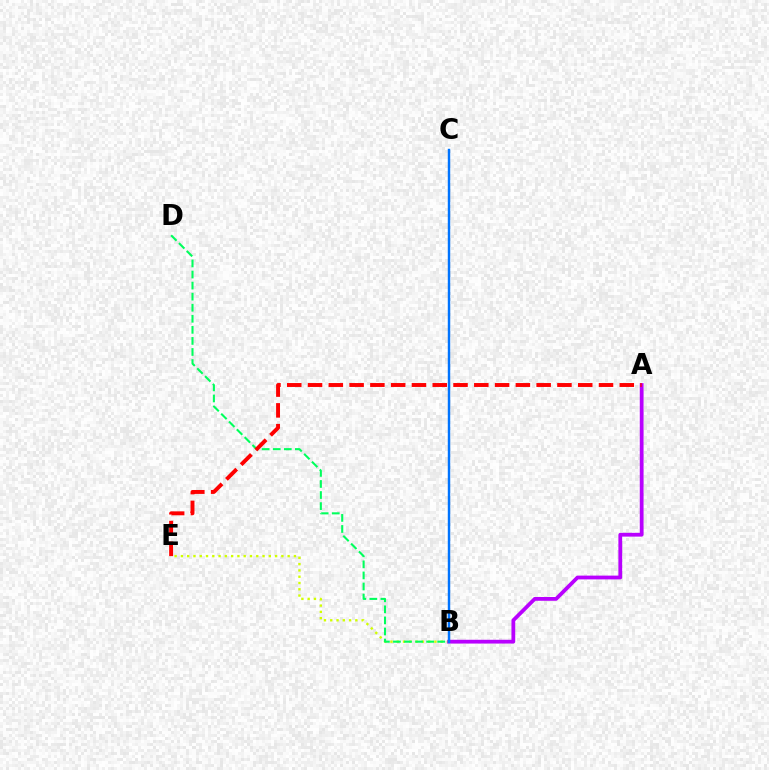{('B', 'E'): [{'color': '#d1ff00', 'line_style': 'dotted', 'thickness': 1.71}], ('B', 'D'): [{'color': '#00ff5c', 'line_style': 'dashed', 'thickness': 1.5}], ('A', 'B'): [{'color': '#b900ff', 'line_style': 'solid', 'thickness': 2.72}], ('B', 'C'): [{'color': '#0074ff', 'line_style': 'solid', 'thickness': 1.76}], ('A', 'E'): [{'color': '#ff0000', 'line_style': 'dashed', 'thickness': 2.82}]}